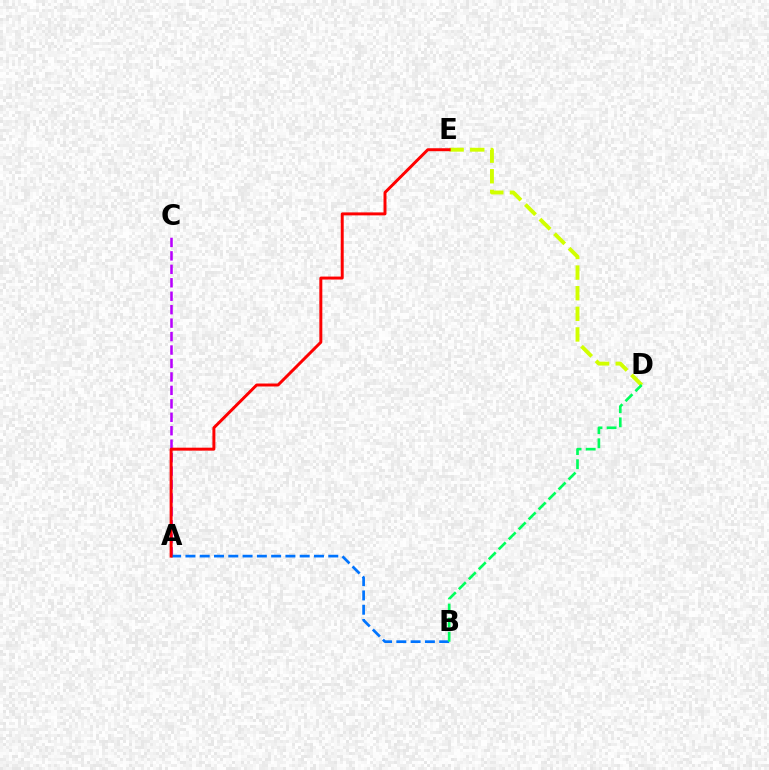{('A', 'C'): [{'color': '#b900ff', 'line_style': 'dashed', 'thickness': 1.83}], ('A', 'B'): [{'color': '#0074ff', 'line_style': 'dashed', 'thickness': 1.94}], ('D', 'E'): [{'color': '#d1ff00', 'line_style': 'dashed', 'thickness': 2.8}], ('A', 'E'): [{'color': '#ff0000', 'line_style': 'solid', 'thickness': 2.13}], ('B', 'D'): [{'color': '#00ff5c', 'line_style': 'dashed', 'thickness': 1.92}]}